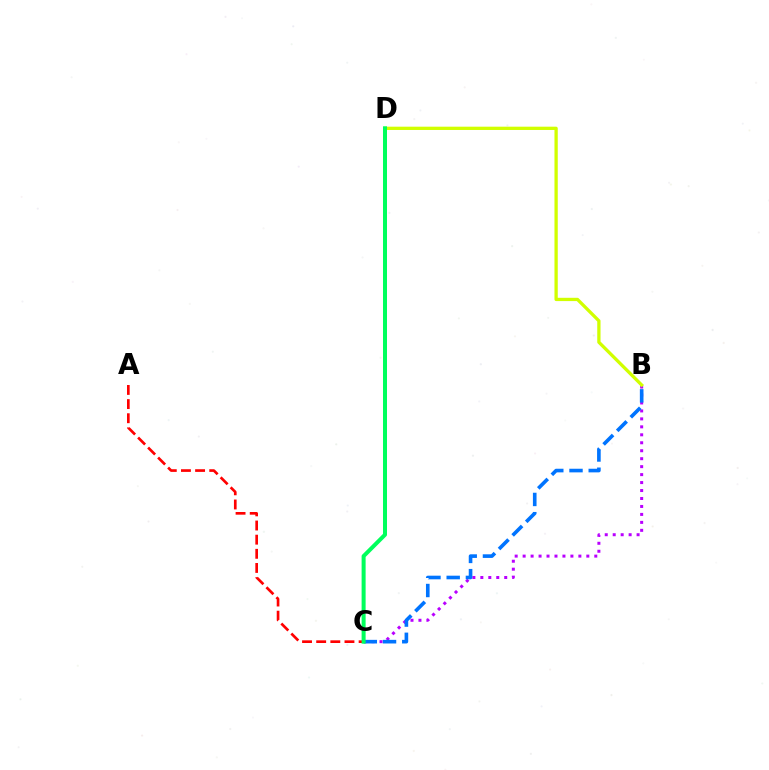{('A', 'C'): [{'color': '#ff0000', 'line_style': 'dashed', 'thickness': 1.92}], ('B', 'C'): [{'color': '#b900ff', 'line_style': 'dotted', 'thickness': 2.16}, {'color': '#0074ff', 'line_style': 'dashed', 'thickness': 2.61}], ('B', 'D'): [{'color': '#d1ff00', 'line_style': 'solid', 'thickness': 2.37}], ('C', 'D'): [{'color': '#00ff5c', 'line_style': 'solid', 'thickness': 2.89}]}